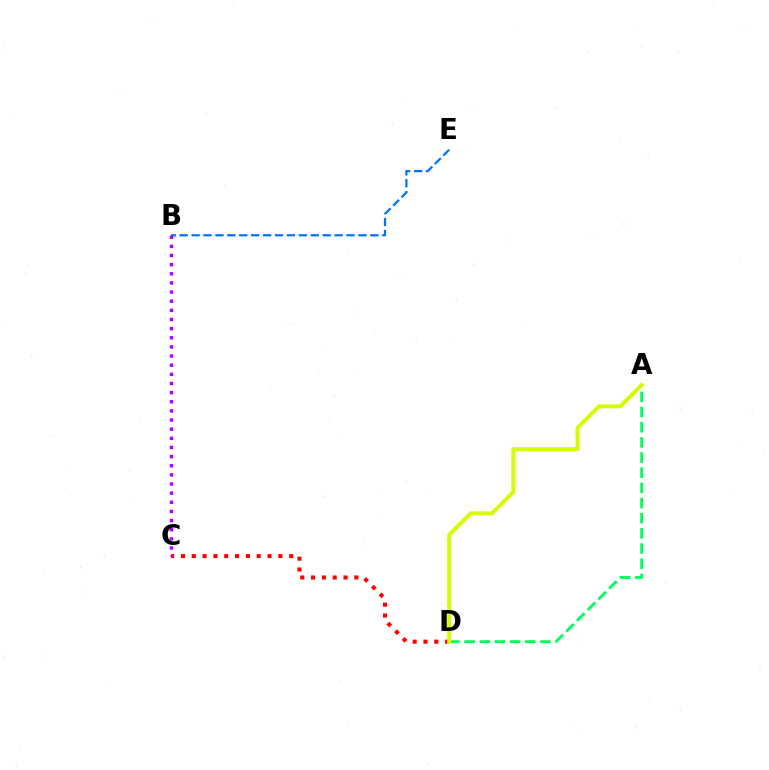{('C', 'D'): [{'color': '#ff0000', 'line_style': 'dotted', 'thickness': 2.94}], ('A', 'D'): [{'color': '#00ff5c', 'line_style': 'dashed', 'thickness': 2.06}, {'color': '#d1ff00', 'line_style': 'solid', 'thickness': 2.85}], ('B', 'E'): [{'color': '#0074ff', 'line_style': 'dashed', 'thickness': 1.62}], ('B', 'C'): [{'color': '#b900ff', 'line_style': 'dotted', 'thickness': 2.48}]}